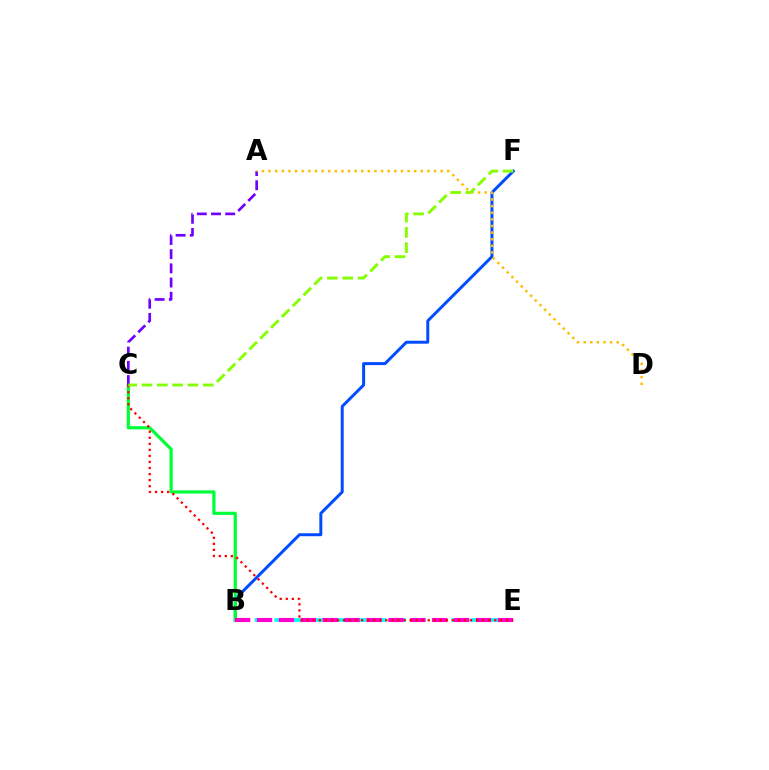{('B', 'F'): [{'color': '#004bff', 'line_style': 'solid', 'thickness': 2.14}], ('B', 'C'): [{'color': '#00ff39', 'line_style': 'solid', 'thickness': 2.3}], ('B', 'E'): [{'color': '#00fff6', 'line_style': 'dashed', 'thickness': 2.67}, {'color': '#ff00cf', 'line_style': 'dashed', 'thickness': 2.98}], ('A', 'C'): [{'color': '#7200ff', 'line_style': 'dashed', 'thickness': 1.93}], ('C', 'E'): [{'color': '#ff0000', 'line_style': 'dotted', 'thickness': 1.64}], ('A', 'D'): [{'color': '#ffbd00', 'line_style': 'dotted', 'thickness': 1.8}], ('C', 'F'): [{'color': '#84ff00', 'line_style': 'dashed', 'thickness': 2.08}]}